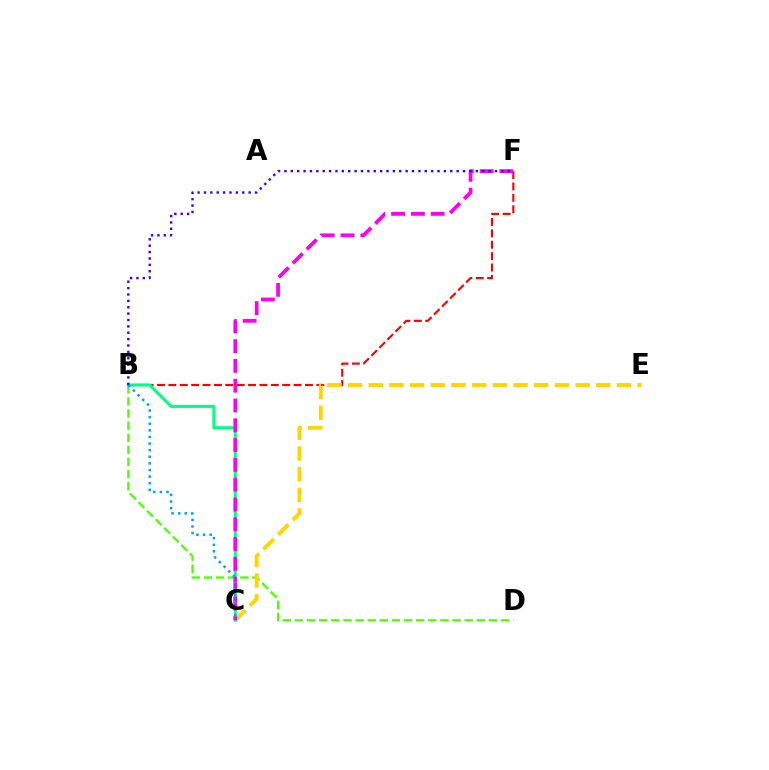{('B', 'F'): [{'color': '#ff0000', 'line_style': 'dashed', 'thickness': 1.55}, {'color': '#3700ff', 'line_style': 'dotted', 'thickness': 1.73}], ('B', 'D'): [{'color': '#4fff00', 'line_style': 'dashed', 'thickness': 1.65}], ('C', 'E'): [{'color': '#ffd500', 'line_style': 'dashed', 'thickness': 2.81}], ('B', 'C'): [{'color': '#00ff86', 'line_style': 'solid', 'thickness': 2.23}, {'color': '#009eff', 'line_style': 'dotted', 'thickness': 1.8}], ('C', 'F'): [{'color': '#ff00ed', 'line_style': 'dashed', 'thickness': 2.69}]}